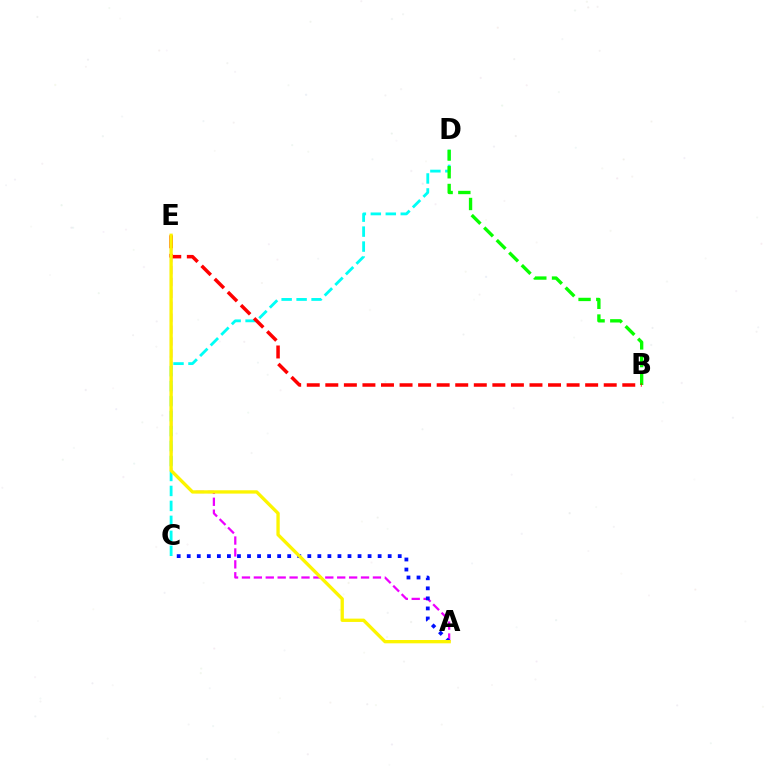{('A', 'E'): [{'color': '#ee00ff', 'line_style': 'dashed', 'thickness': 1.62}, {'color': '#fcf500', 'line_style': 'solid', 'thickness': 2.39}], ('C', 'D'): [{'color': '#00fff6', 'line_style': 'dashed', 'thickness': 2.03}], ('A', 'C'): [{'color': '#0010ff', 'line_style': 'dotted', 'thickness': 2.73}], ('B', 'D'): [{'color': '#08ff00', 'line_style': 'dashed', 'thickness': 2.41}], ('B', 'E'): [{'color': '#ff0000', 'line_style': 'dashed', 'thickness': 2.52}]}